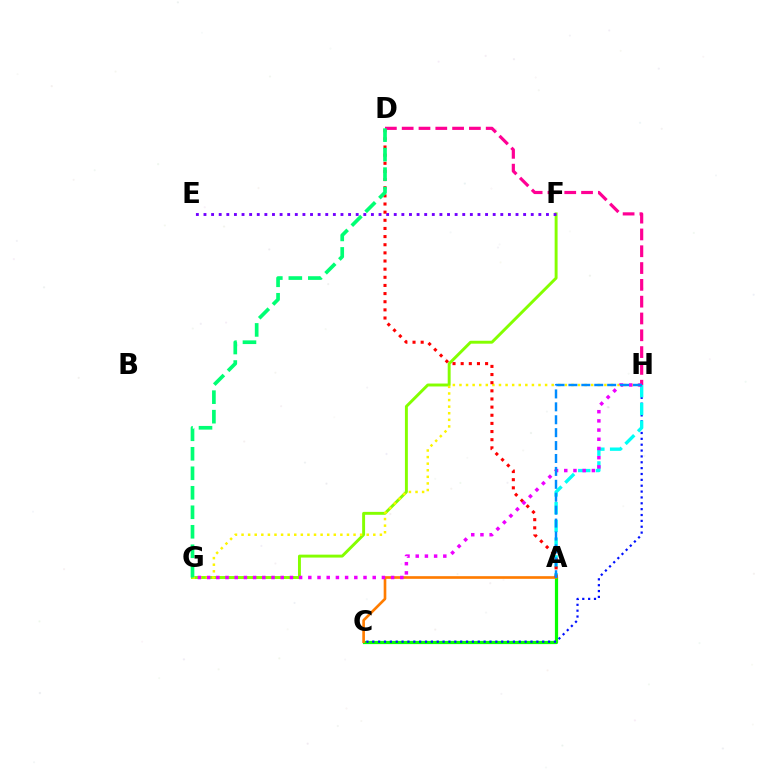{('A', 'C'): [{'color': '#08ff00', 'line_style': 'solid', 'thickness': 2.31}, {'color': '#ff7c00', 'line_style': 'solid', 'thickness': 1.91}], ('F', 'G'): [{'color': '#84ff00', 'line_style': 'solid', 'thickness': 2.11}], ('C', 'H'): [{'color': '#0010ff', 'line_style': 'dotted', 'thickness': 1.59}], ('A', 'H'): [{'color': '#00fff6', 'line_style': 'dashed', 'thickness': 2.41}, {'color': '#008cff', 'line_style': 'dashed', 'thickness': 1.75}], ('G', 'H'): [{'color': '#fcf500', 'line_style': 'dotted', 'thickness': 1.79}, {'color': '#ee00ff', 'line_style': 'dotted', 'thickness': 2.5}], ('E', 'F'): [{'color': '#7200ff', 'line_style': 'dotted', 'thickness': 2.07}], ('A', 'D'): [{'color': '#ff0000', 'line_style': 'dotted', 'thickness': 2.21}], ('D', 'H'): [{'color': '#ff0094', 'line_style': 'dashed', 'thickness': 2.28}], ('D', 'G'): [{'color': '#00ff74', 'line_style': 'dashed', 'thickness': 2.65}]}